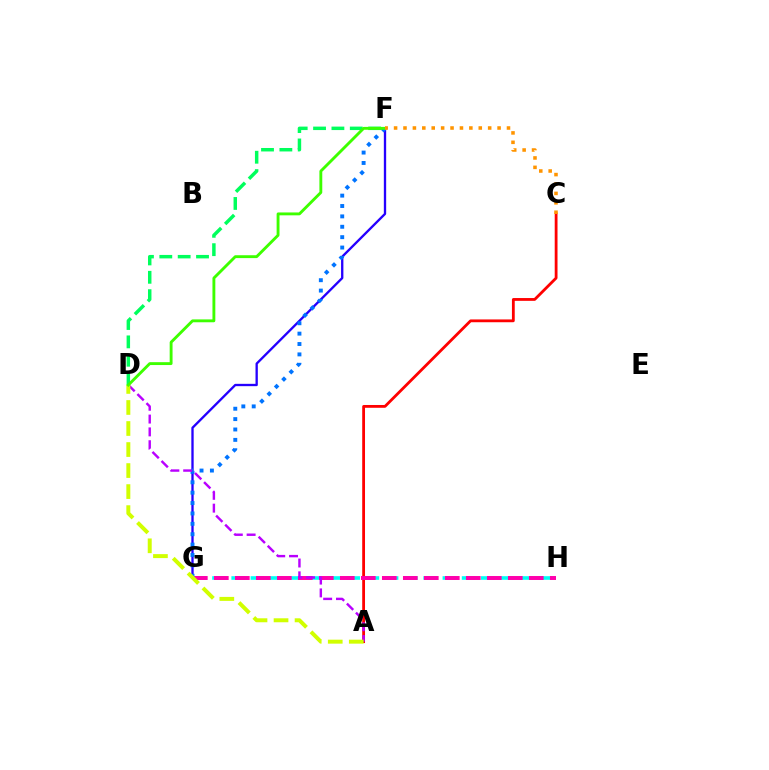{('A', 'C'): [{'color': '#ff0000', 'line_style': 'solid', 'thickness': 2.02}], ('G', 'H'): [{'color': '#00fff6', 'line_style': 'dashed', 'thickness': 2.61}, {'color': '#ff00ac', 'line_style': 'dashed', 'thickness': 2.85}], ('F', 'G'): [{'color': '#2500ff', 'line_style': 'solid', 'thickness': 1.68}, {'color': '#0074ff', 'line_style': 'dotted', 'thickness': 2.82}], ('D', 'F'): [{'color': '#00ff5c', 'line_style': 'dashed', 'thickness': 2.49}, {'color': '#3dff00', 'line_style': 'solid', 'thickness': 2.07}], ('A', 'D'): [{'color': '#b900ff', 'line_style': 'dashed', 'thickness': 1.74}, {'color': '#d1ff00', 'line_style': 'dashed', 'thickness': 2.86}], ('C', 'F'): [{'color': '#ff9400', 'line_style': 'dotted', 'thickness': 2.56}]}